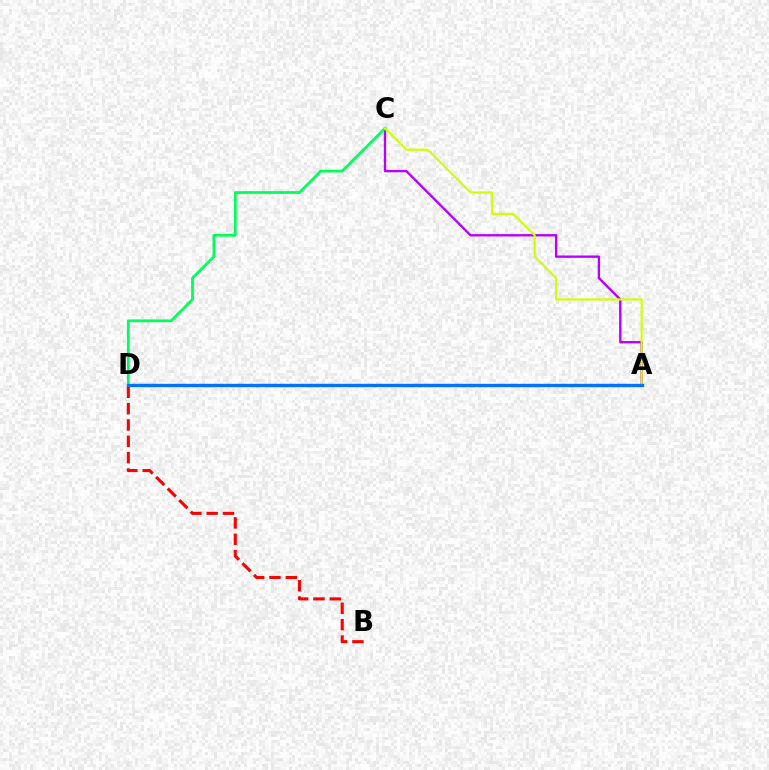{('A', 'C'): [{'color': '#b900ff', 'line_style': 'solid', 'thickness': 1.69}, {'color': '#d1ff00', 'line_style': 'solid', 'thickness': 1.56}], ('B', 'D'): [{'color': '#ff0000', 'line_style': 'dashed', 'thickness': 2.22}], ('C', 'D'): [{'color': '#00ff5c', 'line_style': 'solid', 'thickness': 1.98}], ('A', 'D'): [{'color': '#0074ff', 'line_style': 'solid', 'thickness': 2.43}]}